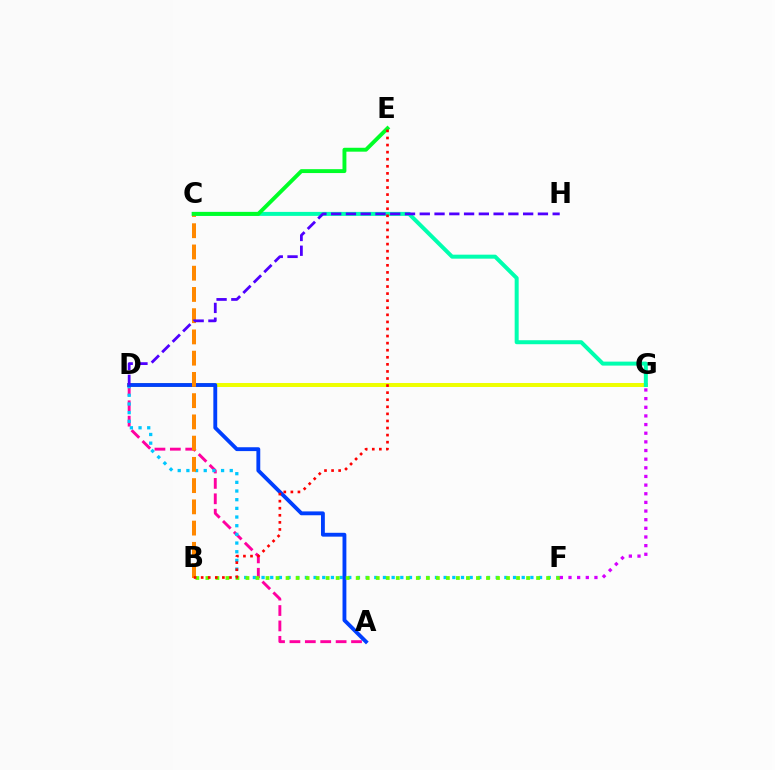{('D', 'G'): [{'color': '#eeff00', 'line_style': 'solid', 'thickness': 2.86}], ('A', 'D'): [{'color': '#ff00a0', 'line_style': 'dashed', 'thickness': 2.09}, {'color': '#003fff', 'line_style': 'solid', 'thickness': 2.77}], ('C', 'G'): [{'color': '#00ffaf', 'line_style': 'solid', 'thickness': 2.87}], ('D', 'F'): [{'color': '#00c7ff', 'line_style': 'dotted', 'thickness': 2.36}], ('B', 'C'): [{'color': '#ff8800', 'line_style': 'dashed', 'thickness': 2.89}], ('B', 'F'): [{'color': '#66ff00', 'line_style': 'dotted', 'thickness': 2.72}], ('F', 'G'): [{'color': '#d600ff', 'line_style': 'dotted', 'thickness': 2.35}], ('C', 'E'): [{'color': '#00ff27', 'line_style': 'solid', 'thickness': 2.81}], ('B', 'E'): [{'color': '#ff0000', 'line_style': 'dotted', 'thickness': 1.92}], ('D', 'H'): [{'color': '#4f00ff', 'line_style': 'dashed', 'thickness': 2.01}]}